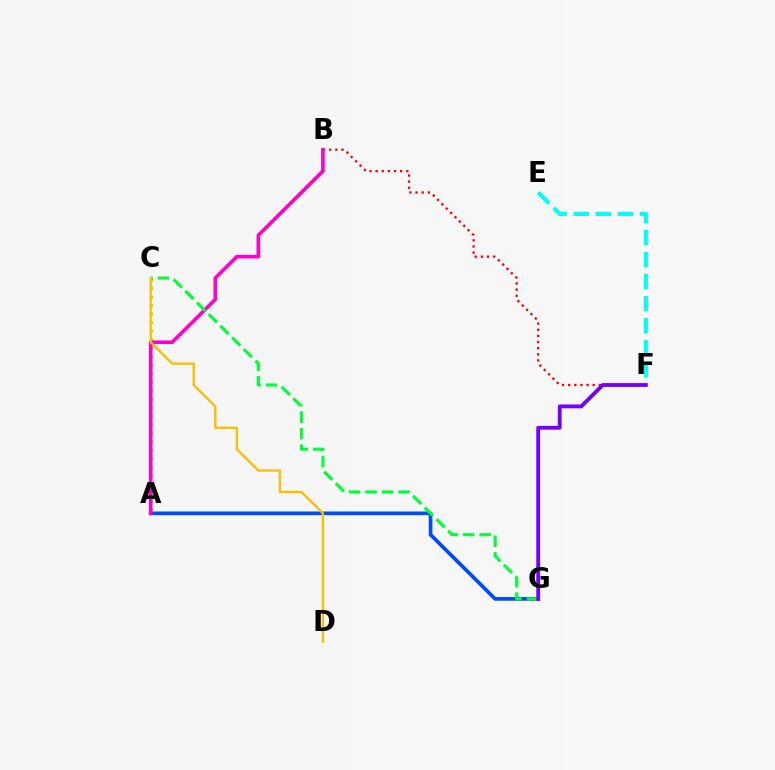{('B', 'F'): [{'color': '#ff0000', 'line_style': 'dotted', 'thickness': 1.67}], ('A', 'G'): [{'color': '#004bff', 'line_style': 'solid', 'thickness': 2.66}], ('E', 'F'): [{'color': '#00fff6', 'line_style': 'dashed', 'thickness': 3.0}], ('A', 'C'): [{'color': '#84ff00', 'line_style': 'dotted', 'thickness': 2.31}], ('A', 'B'): [{'color': '#ff00cf', 'line_style': 'solid', 'thickness': 2.6}], ('C', 'G'): [{'color': '#00ff39', 'line_style': 'dashed', 'thickness': 2.24}], ('C', 'D'): [{'color': '#ffbd00', 'line_style': 'solid', 'thickness': 1.69}], ('F', 'G'): [{'color': '#7200ff', 'line_style': 'solid', 'thickness': 2.76}]}